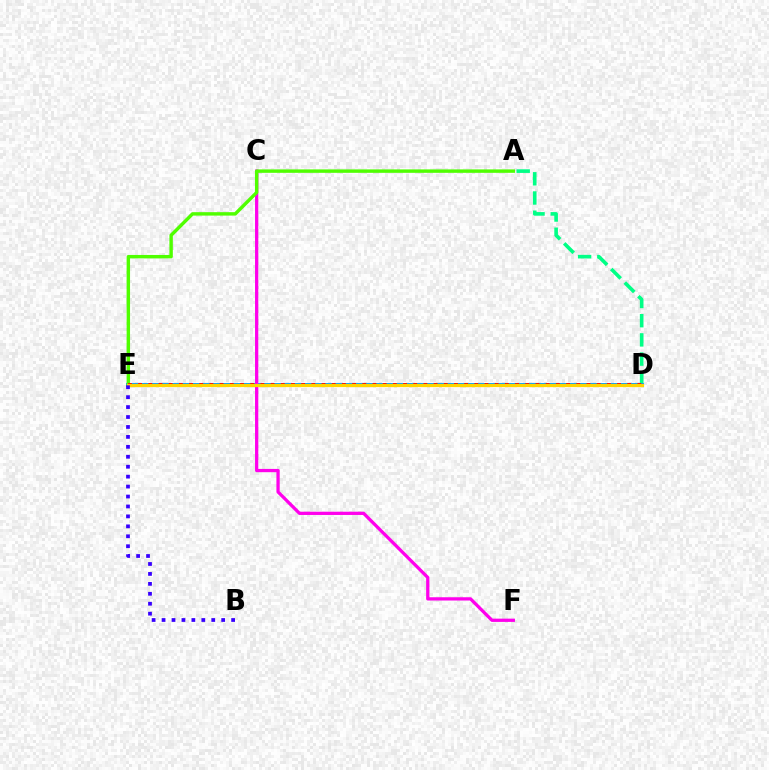{('A', 'D'): [{'color': '#00ff86', 'line_style': 'dashed', 'thickness': 2.61}], ('D', 'E'): [{'color': '#009eff', 'line_style': 'solid', 'thickness': 2.84}, {'color': '#ff0000', 'line_style': 'dotted', 'thickness': 2.77}, {'color': '#ffd500', 'line_style': 'solid', 'thickness': 2.31}], ('C', 'F'): [{'color': '#ff00ed', 'line_style': 'solid', 'thickness': 2.35}], ('A', 'E'): [{'color': '#4fff00', 'line_style': 'solid', 'thickness': 2.46}], ('B', 'E'): [{'color': '#3700ff', 'line_style': 'dotted', 'thickness': 2.7}]}